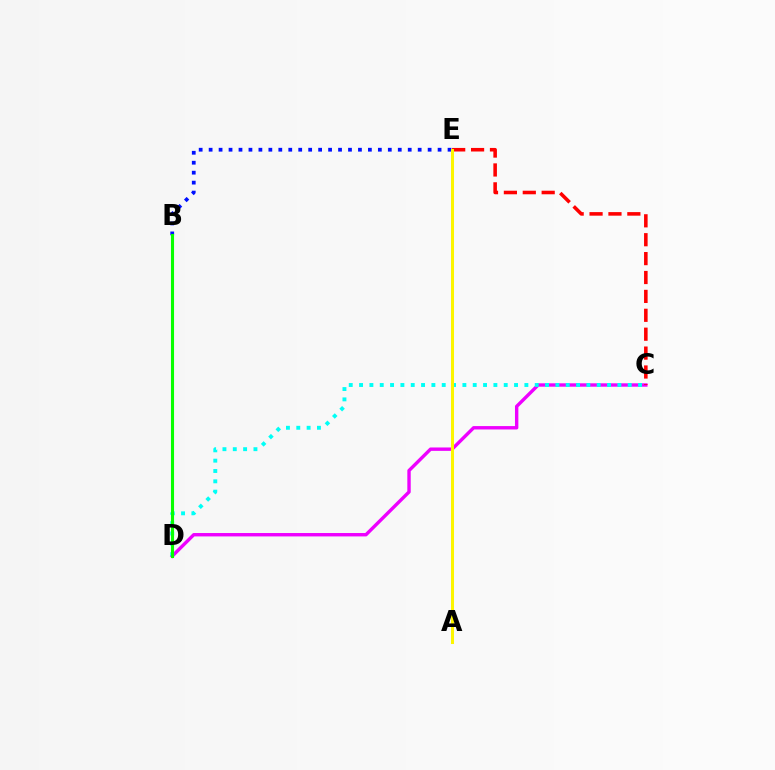{('C', 'D'): [{'color': '#ee00ff', 'line_style': 'solid', 'thickness': 2.44}, {'color': '#00fff6', 'line_style': 'dotted', 'thickness': 2.81}], ('C', 'E'): [{'color': '#ff0000', 'line_style': 'dashed', 'thickness': 2.57}], ('B', 'E'): [{'color': '#0010ff', 'line_style': 'dotted', 'thickness': 2.7}], ('B', 'D'): [{'color': '#08ff00', 'line_style': 'solid', 'thickness': 2.22}], ('A', 'E'): [{'color': '#fcf500', 'line_style': 'solid', 'thickness': 2.18}]}